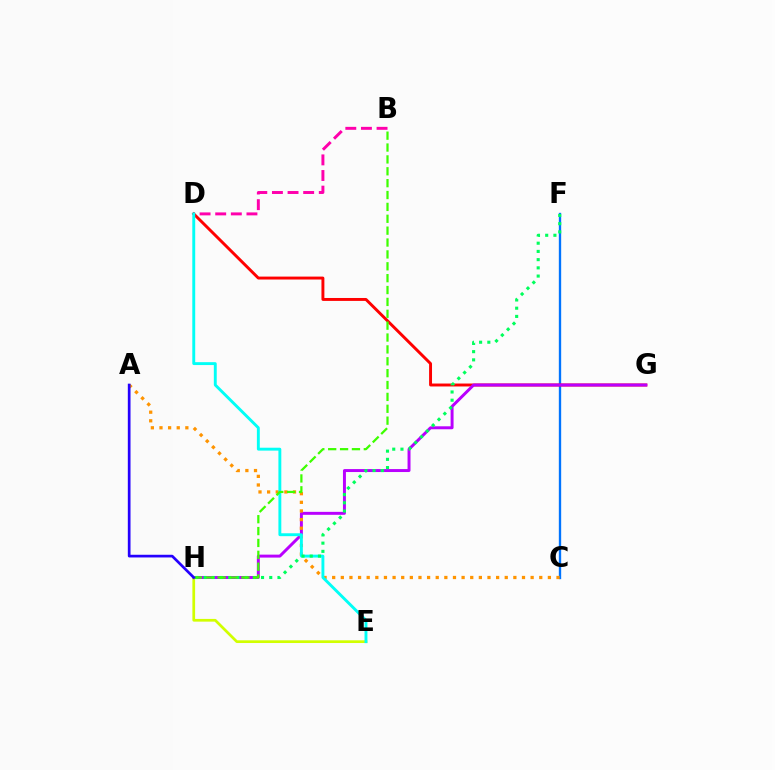{('C', 'F'): [{'color': '#0074ff', 'line_style': 'solid', 'thickness': 1.69}], ('B', 'D'): [{'color': '#ff00ac', 'line_style': 'dashed', 'thickness': 2.12}], ('D', 'G'): [{'color': '#ff0000', 'line_style': 'solid', 'thickness': 2.11}], ('G', 'H'): [{'color': '#b900ff', 'line_style': 'solid', 'thickness': 2.13}], ('E', 'H'): [{'color': '#d1ff00', 'line_style': 'solid', 'thickness': 1.96}], ('A', 'C'): [{'color': '#ff9400', 'line_style': 'dotted', 'thickness': 2.34}], ('D', 'E'): [{'color': '#00fff6', 'line_style': 'solid', 'thickness': 2.08}], ('F', 'H'): [{'color': '#00ff5c', 'line_style': 'dotted', 'thickness': 2.23}], ('B', 'H'): [{'color': '#3dff00', 'line_style': 'dashed', 'thickness': 1.61}], ('A', 'H'): [{'color': '#2500ff', 'line_style': 'solid', 'thickness': 1.94}]}